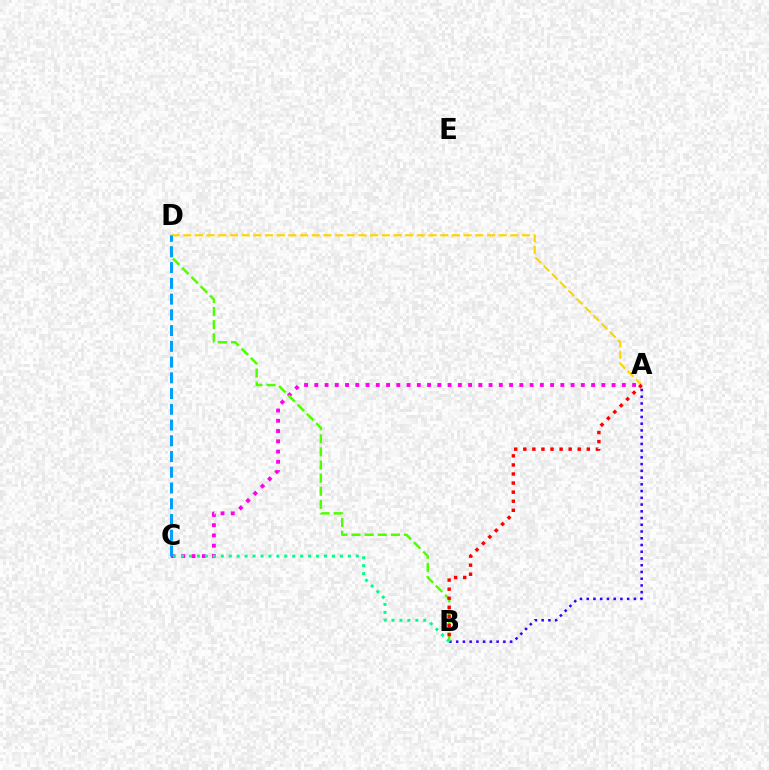{('A', 'C'): [{'color': '#ff00ed', 'line_style': 'dotted', 'thickness': 2.79}], ('A', 'B'): [{'color': '#3700ff', 'line_style': 'dotted', 'thickness': 1.83}, {'color': '#ff0000', 'line_style': 'dotted', 'thickness': 2.47}], ('B', 'D'): [{'color': '#4fff00', 'line_style': 'dashed', 'thickness': 1.78}], ('B', 'C'): [{'color': '#00ff86', 'line_style': 'dotted', 'thickness': 2.16}], ('A', 'D'): [{'color': '#ffd500', 'line_style': 'dashed', 'thickness': 1.59}], ('C', 'D'): [{'color': '#009eff', 'line_style': 'dashed', 'thickness': 2.14}]}